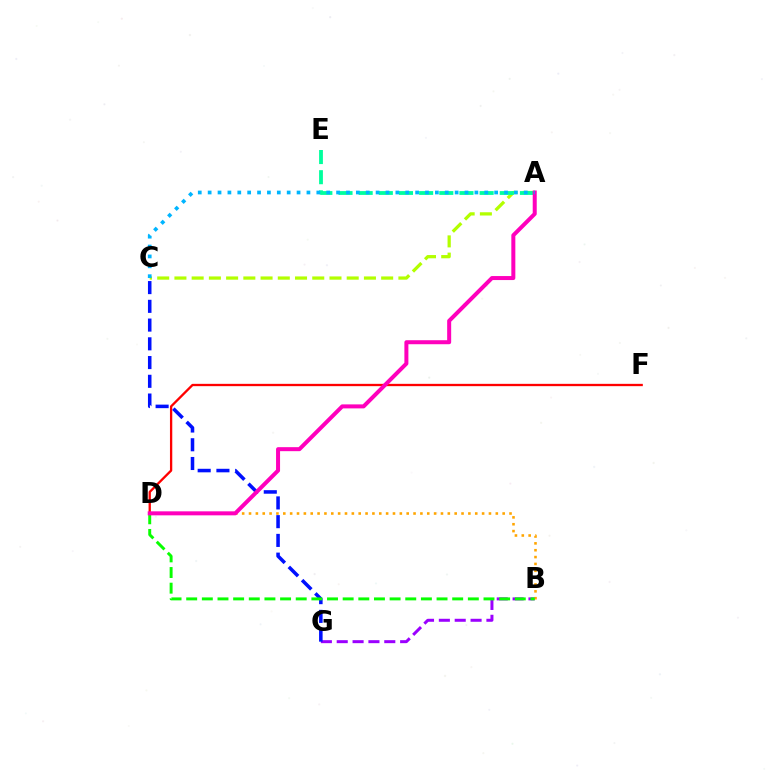{('B', 'G'): [{'color': '#9b00ff', 'line_style': 'dashed', 'thickness': 2.15}], ('D', 'F'): [{'color': '#ff0000', 'line_style': 'solid', 'thickness': 1.66}], ('B', 'D'): [{'color': '#ffa500', 'line_style': 'dotted', 'thickness': 1.86}, {'color': '#08ff00', 'line_style': 'dashed', 'thickness': 2.13}], ('C', 'G'): [{'color': '#0010ff', 'line_style': 'dashed', 'thickness': 2.55}], ('A', 'C'): [{'color': '#b3ff00', 'line_style': 'dashed', 'thickness': 2.34}, {'color': '#00b5ff', 'line_style': 'dotted', 'thickness': 2.68}], ('A', 'E'): [{'color': '#00ff9d', 'line_style': 'dashed', 'thickness': 2.74}], ('A', 'D'): [{'color': '#ff00bd', 'line_style': 'solid', 'thickness': 2.88}]}